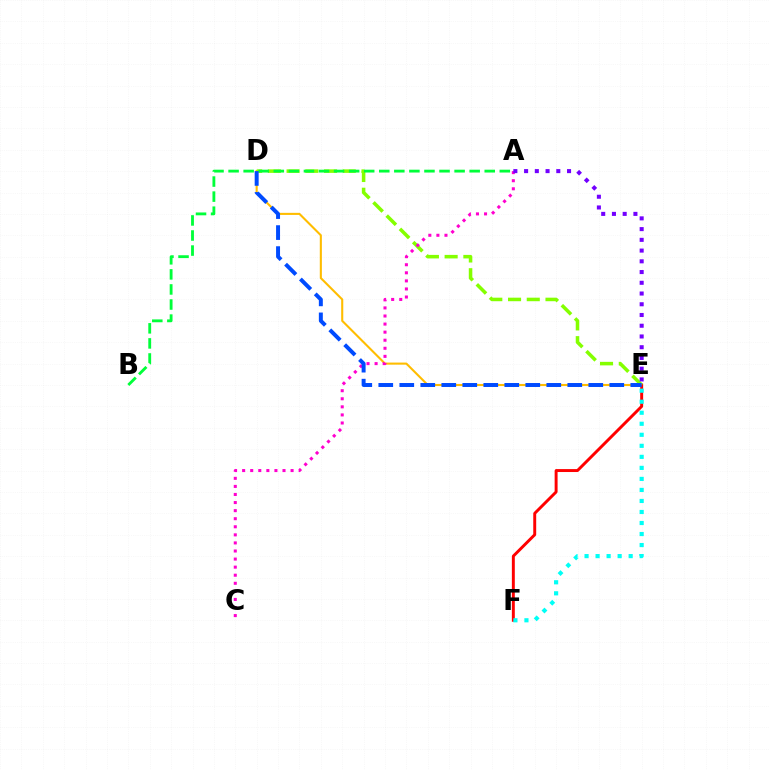{('D', 'E'): [{'color': '#ffbd00', 'line_style': 'solid', 'thickness': 1.51}, {'color': '#84ff00', 'line_style': 'dashed', 'thickness': 2.54}, {'color': '#004bff', 'line_style': 'dashed', 'thickness': 2.85}], ('E', 'F'): [{'color': '#ff0000', 'line_style': 'solid', 'thickness': 2.12}, {'color': '#00fff6', 'line_style': 'dotted', 'thickness': 3.0}], ('A', 'C'): [{'color': '#ff00cf', 'line_style': 'dotted', 'thickness': 2.19}], ('A', 'B'): [{'color': '#00ff39', 'line_style': 'dashed', 'thickness': 2.05}], ('A', 'E'): [{'color': '#7200ff', 'line_style': 'dotted', 'thickness': 2.92}]}